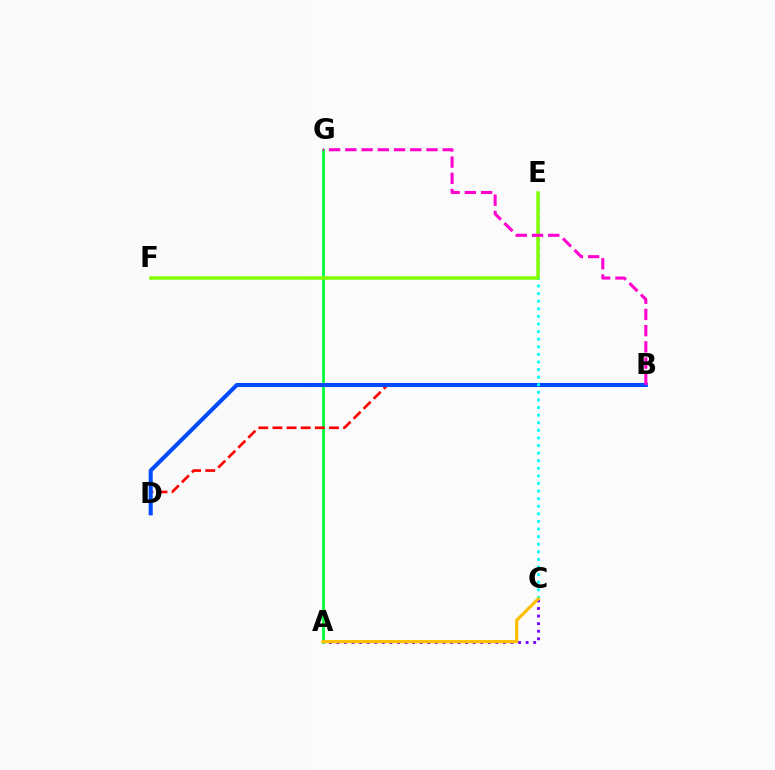{('A', 'C'): [{'color': '#7200ff', 'line_style': 'dotted', 'thickness': 2.06}, {'color': '#ffbd00', 'line_style': 'solid', 'thickness': 2.25}], ('A', 'G'): [{'color': '#00ff39', 'line_style': 'solid', 'thickness': 1.98}], ('B', 'D'): [{'color': '#ff0000', 'line_style': 'dashed', 'thickness': 1.92}, {'color': '#004bff', 'line_style': 'solid', 'thickness': 2.92}], ('C', 'E'): [{'color': '#00fff6', 'line_style': 'dotted', 'thickness': 2.06}], ('E', 'F'): [{'color': '#84ff00', 'line_style': 'solid', 'thickness': 2.54}], ('B', 'G'): [{'color': '#ff00cf', 'line_style': 'dashed', 'thickness': 2.2}]}